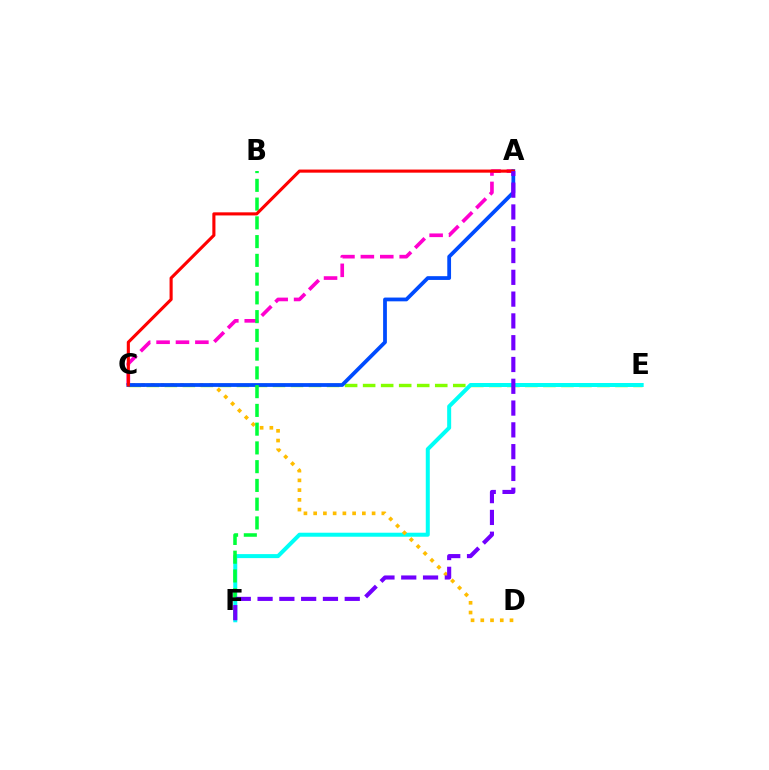{('C', 'E'): [{'color': '#84ff00', 'line_style': 'dashed', 'thickness': 2.45}], ('A', 'C'): [{'color': '#ff00cf', 'line_style': 'dashed', 'thickness': 2.64}, {'color': '#004bff', 'line_style': 'solid', 'thickness': 2.72}, {'color': '#ff0000', 'line_style': 'solid', 'thickness': 2.24}], ('E', 'F'): [{'color': '#00fff6', 'line_style': 'solid', 'thickness': 2.88}], ('C', 'D'): [{'color': '#ffbd00', 'line_style': 'dotted', 'thickness': 2.65}], ('B', 'F'): [{'color': '#00ff39', 'line_style': 'dashed', 'thickness': 2.55}], ('A', 'F'): [{'color': '#7200ff', 'line_style': 'dashed', 'thickness': 2.96}]}